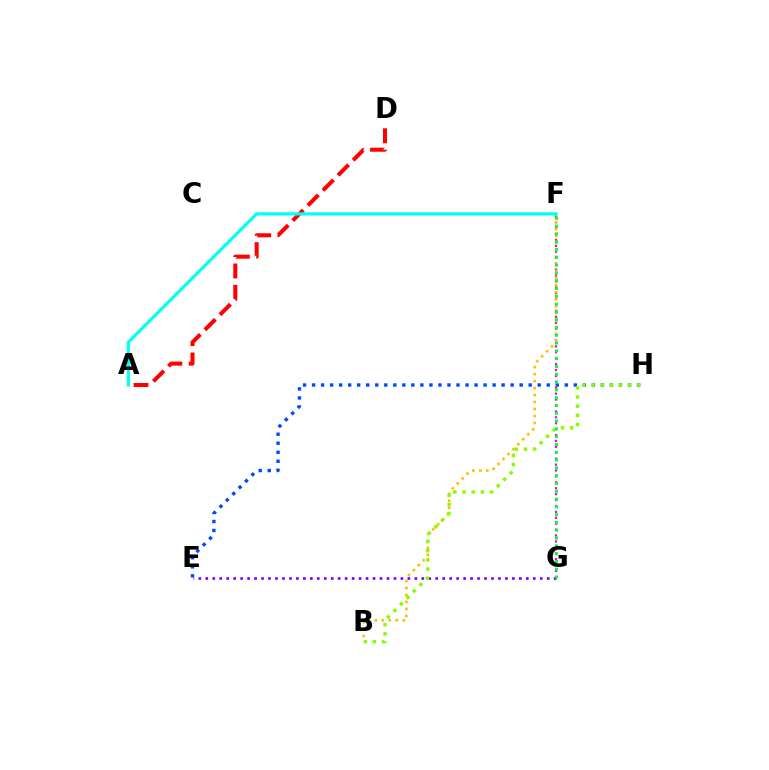{('E', 'G'): [{'color': '#7200ff', 'line_style': 'dotted', 'thickness': 1.89}], ('A', 'D'): [{'color': '#ff0000', 'line_style': 'dashed', 'thickness': 2.9}], ('F', 'G'): [{'color': '#ff00cf', 'line_style': 'dotted', 'thickness': 1.61}, {'color': '#00ff39', 'line_style': 'dotted', 'thickness': 2.12}], ('B', 'F'): [{'color': '#ffbd00', 'line_style': 'dotted', 'thickness': 1.9}], ('E', 'H'): [{'color': '#004bff', 'line_style': 'dotted', 'thickness': 2.45}], ('B', 'H'): [{'color': '#84ff00', 'line_style': 'dotted', 'thickness': 2.49}], ('A', 'F'): [{'color': '#00fff6', 'line_style': 'solid', 'thickness': 2.29}]}